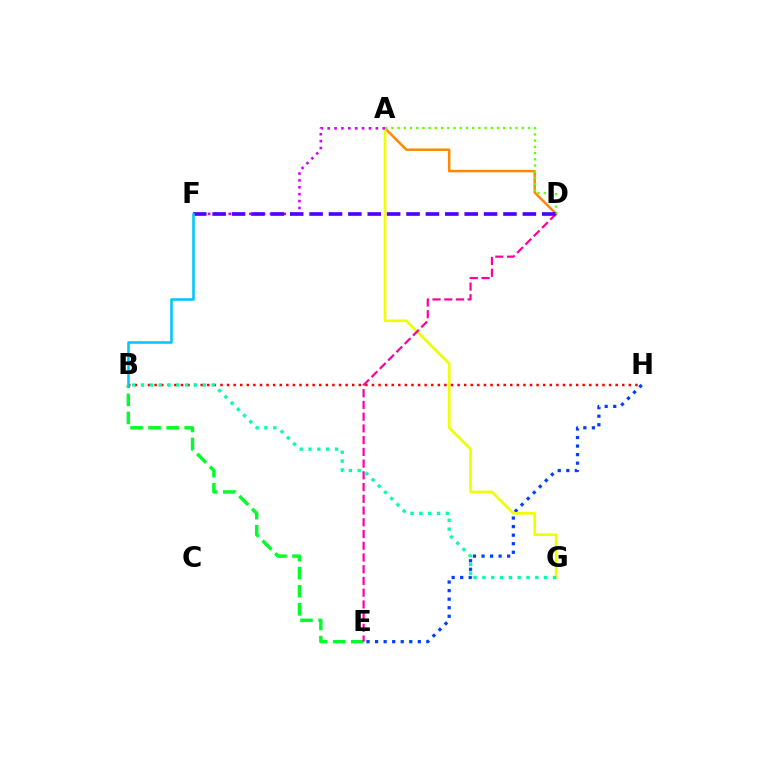{('B', 'E'): [{'color': '#00ff27', 'line_style': 'dashed', 'thickness': 2.45}], ('A', 'D'): [{'color': '#ff8800', 'line_style': 'solid', 'thickness': 1.79}, {'color': '#66ff00', 'line_style': 'dotted', 'thickness': 1.69}], ('E', 'H'): [{'color': '#003fff', 'line_style': 'dotted', 'thickness': 2.32}], ('A', 'G'): [{'color': '#eeff00', 'line_style': 'solid', 'thickness': 1.92}], ('A', 'F'): [{'color': '#d600ff', 'line_style': 'dotted', 'thickness': 1.87}], ('B', 'H'): [{'color': '#ff0000', 'line_style': 'dotted', 'thickness': 1.79}], ('D', 'E'): [{'color': '#ff00a0', 'line_style': 'dashed', 'thickness': 1.59}], ('D', 'F'): [{'color': '#4f00ff', 'line_style': 'dashed', 'thickness': 2.63}], ('B', 'G'): [{'color': '#00ffaf', 'line_style': 'dotted', 'thickness': 2.4}], ('B', 'F'): [{'color': '#00c7ff', 'line_style': 'solid', 'thickness': 1.86}]}